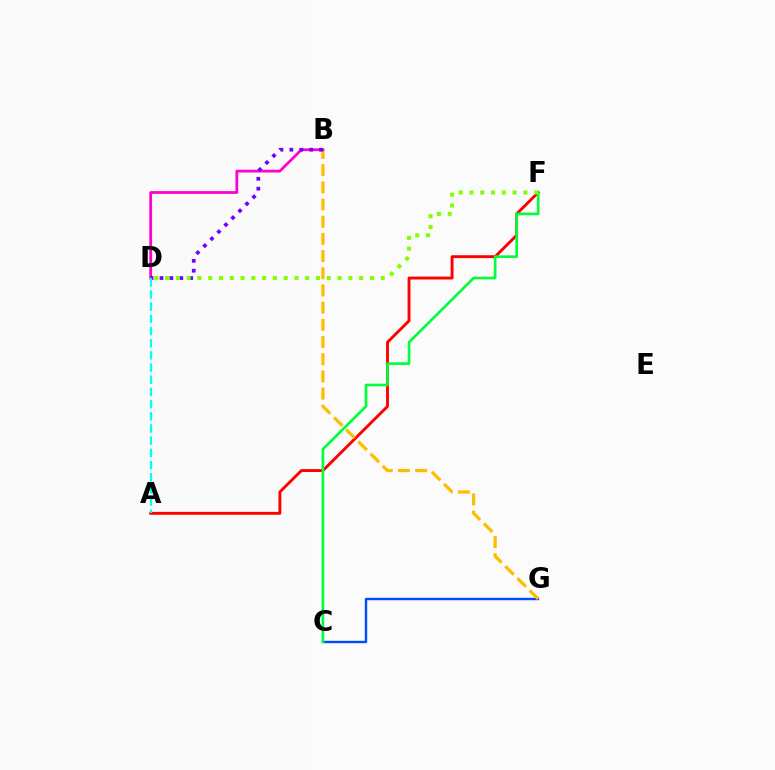{('C', 'G'): [{'color': '#004bff', 'line_style': 'solid', 'thickness': 1.73}], ('A', 'F'): [{'color': '#ff0000', 'line_style': 'solid', 'thickness': 2.08}], ('B', 'G'): [{'color': '#ffbd00', 'line_style': 'dashed', 'thickness': 2.33}], ('B', 'D'): [{'color': '#ff00cf', 'line_style': 'solid', 'thickness': 1.99}, {'color': '#7200ff', 'line_style': 'dotted', 'thickness': 2.69}], ('C', 'F'): [{'color': '#00ff39', 'line_style': 'solid', 'thickness': 1.92}], ('A', 'D'): [{'color': '#00fff6', 'line_style': 'dashed', 'thickness': 1.66}], ('D', 'F'): [{'color': '#84ff00', 'line_style': 'dotted', 'thickness': 2.93}]}